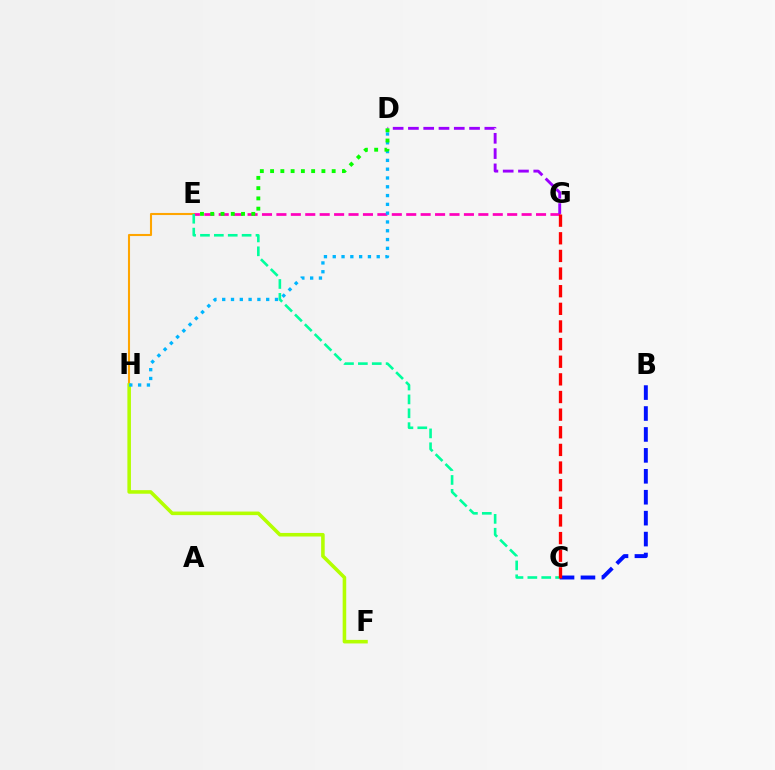{('E', 'H'): [{'color': '#ffa500', 'line_style': 'solid', 'thickness': 1.51}], ('E', 'G'): [{'color': '#ff00bd', 'line_style': 'dashed', 'thickness': 1.96}], ('D', 'G'): [{'color': '#9b00ff', 'line_style': 'dashed', 'thickness': 2.08}], ('F', 'H'): [{'color': '#b3ff00', 'line_style': 'solid', 'thickness': 2.56}], ('B', 'C'): [{'color': '#0010ff', 'line_style': 'dashed', 'thickness': 2.84}], ('D', 'H'): [{'color': '#00b5ff', 'line_style': 'dotted', 'thickness': 2.39}], ('C', 'E'): [{'color': '#00ff9d', 'line_style': 'dashed', 'thickness': 1.89}], ('C', 'G'): [{'color': '#ff0000', 'line_style': 'dashed', 'thickness': 2.4}], ('D', 'E'): [{'color': '#08ff00', 'line_style': 'dotted', 'thickness': 2.79}]}